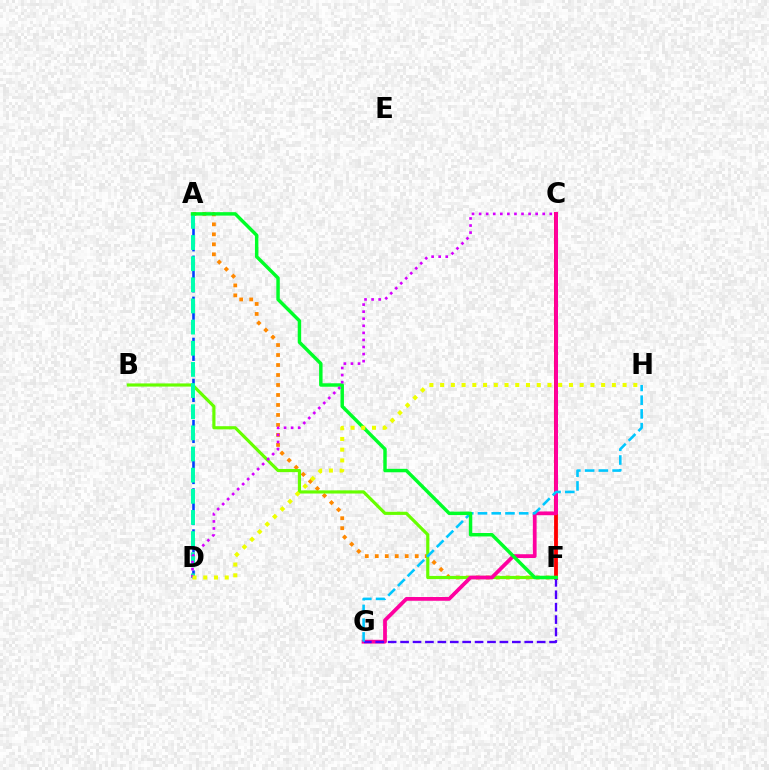{('A', 'D'): [{'color': '#003fff', 'line_style': 'dashed', 'thickness': 1.86}, {'color': '#00ffaf', 'line_style': 'dashed', 'thickness': 2.87}], ('C', 'F'): [{'color': '#ff0000', 'line_style': 'solid', 'thickness': 2.76}], ('A', 'F'): [{'color': '#ff8800', 'line_style': 'dotted', 'thickness': 2.71}, {'color': '#00ff27', 'line_style': 'solid', 'thickness': 2.48}], ('B', 'F'): [{'color': '#66ff00', 'line_style': 'solid', 'thickness': 2.28}], ('C', 'G'): [{'color': '#ff00a0', 'line_style': 'solid', 'thickness': 2.71}], ('F', 'G'): [{'color': '#4f00ff', 'line_style': 'dashed', 'thickness': 1.69}], ('G', 'H'): [{'color': '#00c7ff', 'line_style': 'dashed', 'thickness': 1.87}], ('C', 'D'): [{'color': '#d600ff', 'line_style': 'dotted', 'thickness': 1.92}], ('D', 'H'): [{'color': '#eeff00', 'line_style': 'dotted', 'thickness': 2.92}]}